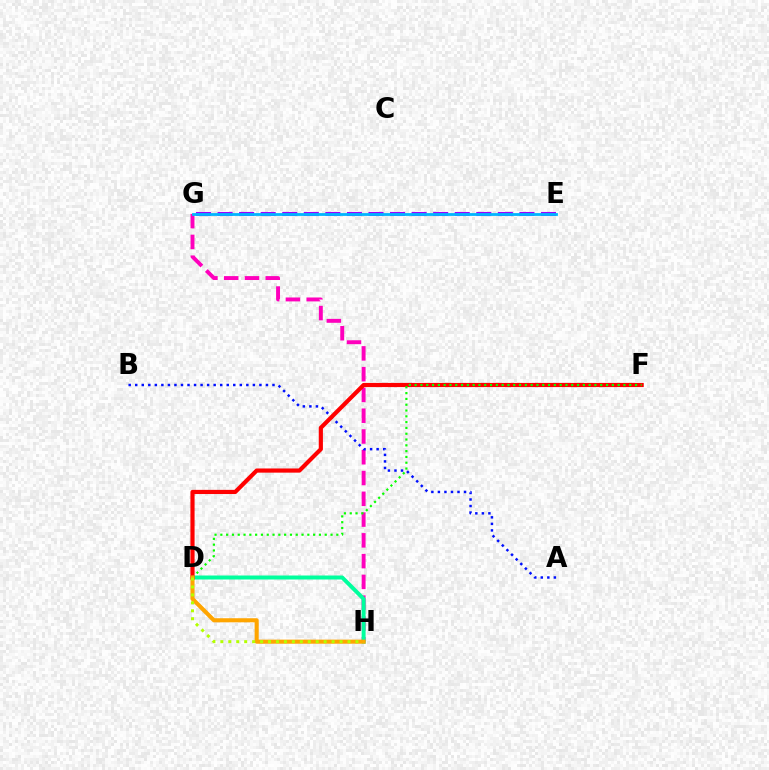{('G', 'H'): [{'color': '#ff00bd', 'line_style': 'dashed', 'thickness': 2.82}], ('E', 'G'): [{'color': '#9b00ff', 'line_style': 'dashed', 'thickness': 2.93}, {'color': '#00b5ff', 'line_style': 'solid', 'thickness': 2.01}], ('D', 'H'): [{'color': '#00ff9d', 'line_style': 'solid', 'thickness': 2.87}, {'color': '#ffa500', 'line_style': 'solid', 'thickness': 2.94}, {'color': '#b3ff00', 'line_style': 'dotted', 'thickness': 2.16}], ('A', 'B'): [{'color': '#0010ff', 'line_style': 'dotted', 'thickness': 1.78}], ('D', 'F'): [{'color': '#ff0000', 'line_style': 'solid', 'thickness': 3.0}, {'color': '#08ff00', 'line_style': 'dotted', 'thickness': 1.58}]}